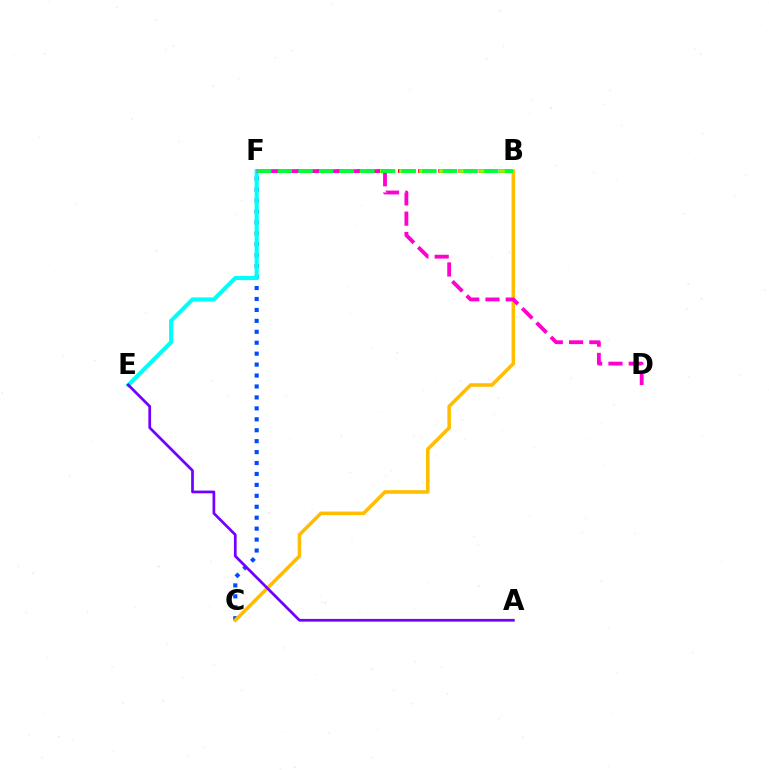{('B', 'F'): [{'color': '#ff0000', 'line_style': 'dashed', 'thickness': 2.74}, {'color': '#84ff00', 'line_style': 'dashed', 'thickness': 2.71}, {'color': '#00ff39', 'line_style': 'dashed', 'thickness': 2.81}], ('C', 'F'): [{'color': '#004bff', 'line_style': 'dotted', 'thickness': 2.97}], ('B', 'C'): [{'color': '#ffbd00', 'line_style': 'solid', 'thickness': 2.55}], ('E', 'F'): [{'color': '#00fff6', 'line_style': 'solid', 'thickness': 2.94}], ('D', 'F'): [{'color': '#ff00cf', 'line_style': 'dashed', 'thickness': 2.75}], ('A', 'E'): [{'color': '#7200ff', 'line_style': 'solid', 'thickness': 1.96}]}